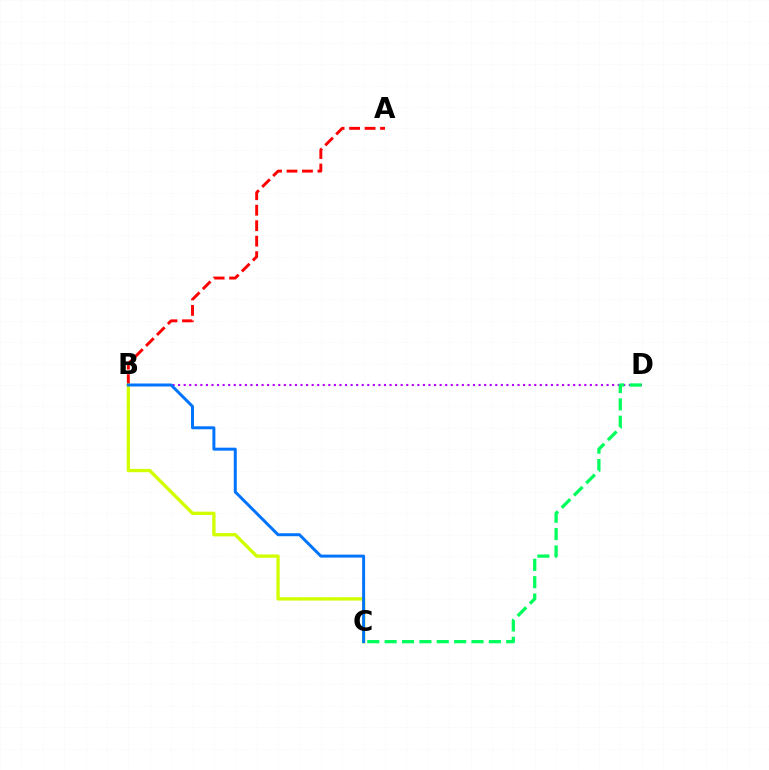{('A', 'B'): [{'color': '#ff0000', 'line_style': 'dashed', 'thickness': 2.1}], ('B', 'C'): [{'color': '#d1ff00', 'line_style': 'solid', 'thickness': 2.4}, {'color': '#0074ff', 'line_style': 'solid', 'thickness': 2.14}], ('B', 'D'): [{'color': '#b900ff', 'line_style': 'dotted', 'thickness': 1.51}], ('C', 'D'): [{'color': '#00ff5c', 'line_style': 'dashed', 'thickness': 2.36}]}